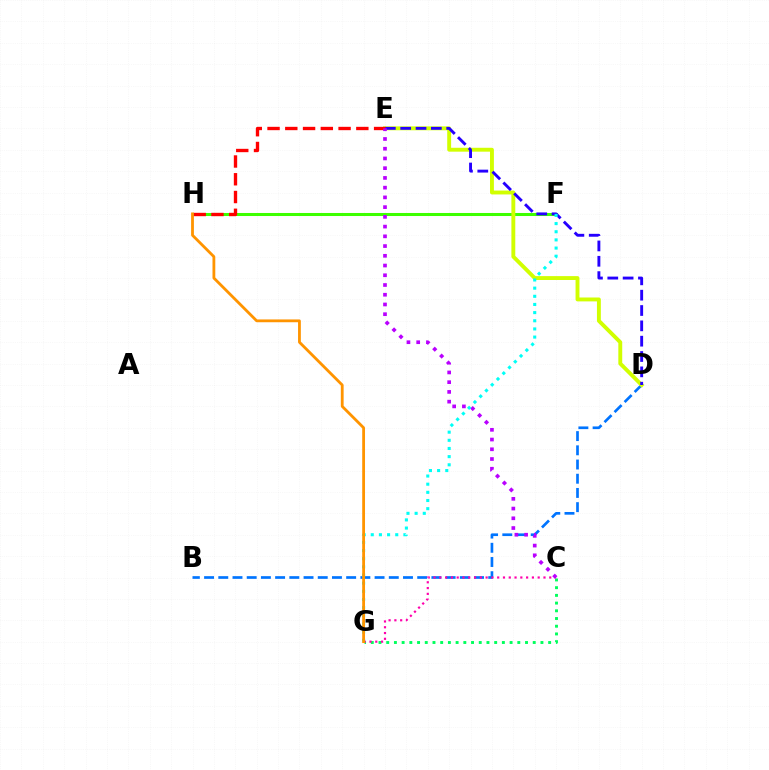{('C', 'G'): [{'color': '#00ff5c', 'line_style': 'dotted', 'thickness': 2.1}, {'color': '#ff00ac', 'line_style': 'dotted', 'thickness': 1.57}], ('F', 'H'): [{'color': '#3dff00', 'line_style': 'solid', 'thickness': 2.19}], ('B', 'D'): [{'color': '#0074ff', 'line_style': 'dashed', 'thickness': 1.93}], ('D', 'E'): [{'color': '#d1ff00', 'line_style': 'solid', 'thickness': 2.8}, {'color': '#2500ff', 'line_style': 'dashed', 'thickness': 2.08}], ('E', 'H'): [{'color': '#ff0000', 'line_style': 'dashed', 'thickness': 2.41}], ('C', 'E'): [{'color': '#b900ff', 'line_style': 'dotted', 'thickness': 2.64}], ('F', 'G'): [{'color': '#00fff6', 'line_style': 'dotted', 'thickness': 2.22}], ('G', 'H'): [{'color': '#ff9400', 'line_style': 'solid', 'thickness': 2.02}]}